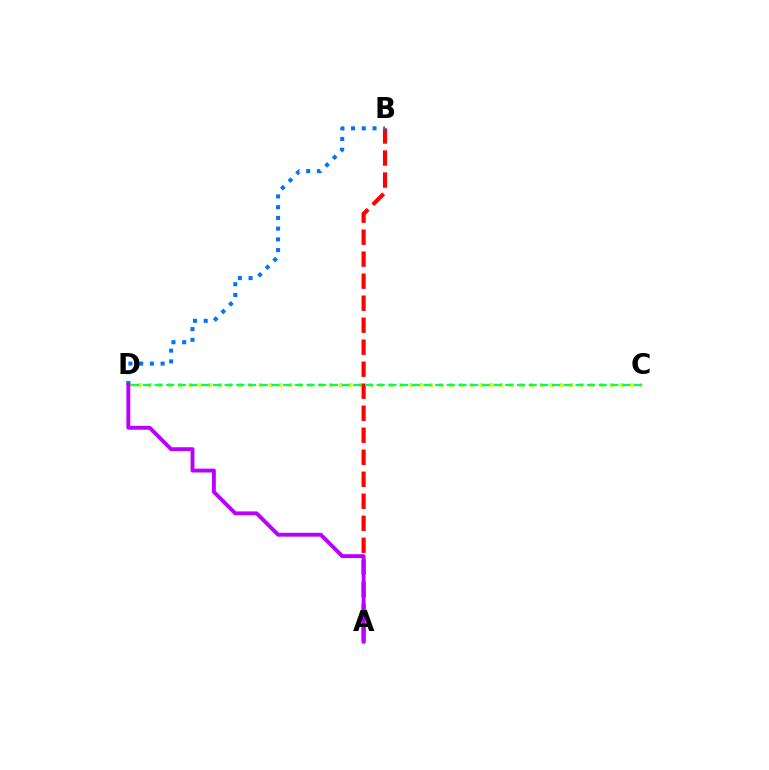{('C', 'D'): [{'color': '#d1ff00', 'line_style': 'dotted', 'thickness': 2.73}, {'color': '#00ff5c', 'line_style': 'dashed', 'thickness': 1.59}], ('A', 'B'): [{'color': '#ff0000', 'line_style': 'dashed', 'thickness': 2.99}], ('B', 'D'): [{'color': '#0074ff', 'line_style': 'dotted', 'thickness': 2.92}], ('A', 'D'): [{'color': '#b900ff', 'line_style': 'solid', 'thickness': 2.79}]}